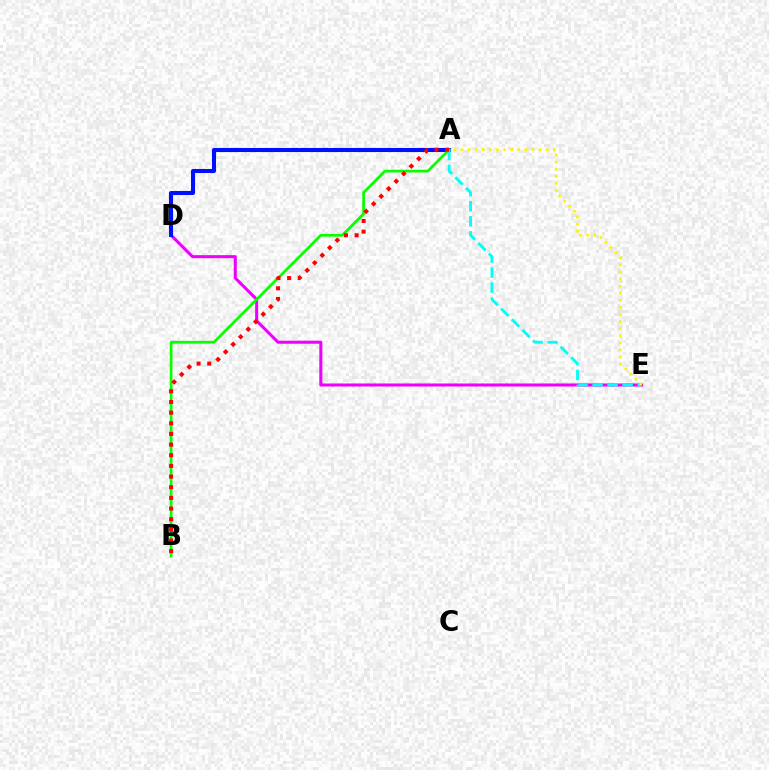{('D', 'E'): [{'color': '#ee00ff', 'line_style': 'solid', 'thickness': 2.2}], ('A', 'D'): [{'color': '#0010ff', 'line_style': 'solid', 'thickness': 2.93}], ('A', 'B'): [{'color': '#08ff00', 'line_style': 'solid', 'thickness': 1.97}, {'color': '#ff0000', 'line_style': 'dotted', 'thickness': 2.89}], ('A', 'E'): [{'color': '#00fff6', 'line_style': 'dashed', 'thickness': 2.04}, {'color': '#fcf500', 'line_style': 'dotted', 'thickness': 1.93}]}